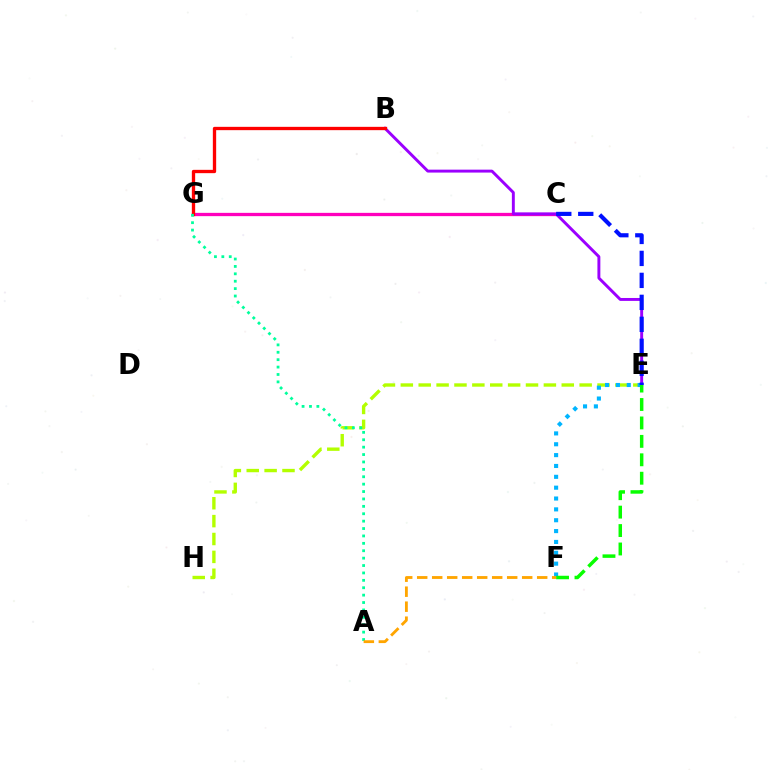{('E', 'H'): [{'color': '#b3ff00', 'line_style': 'dashed', 'thickness': 2.43}], ('C', 'G'): [{'color': '#ff00bd', 'line_style': 'solid', 'thickness': 2.37}], ('B', 'E'): [{'color': '#9b00ff', 'line_style': 'solid', 'thickness': 2.11}], ('E', 'F'): [{'color': '#00b5ff', 'line_style': 'dotted', 'thickness': 2.95}, {'color': '#08ff00', 'line_style': 'dashed', 'thickness': 2.5}], ('B', 'G'): [{'color': '#ff0000', 'line_style': 'solid', 'thickness': 2.39}], ('A', 'G'): [{'color': '#00ff9d', 'line_style': 'dotted', 'thickness': 2.01}], ('C', 'E'): [{'color': '#0010ff', 'line_style': 'dashed', 'thickness': 2.99}], ('A', 'F'): [{'color': '#ffa500', 'line_style': 'dashed', 'thickness': 2.04}]}